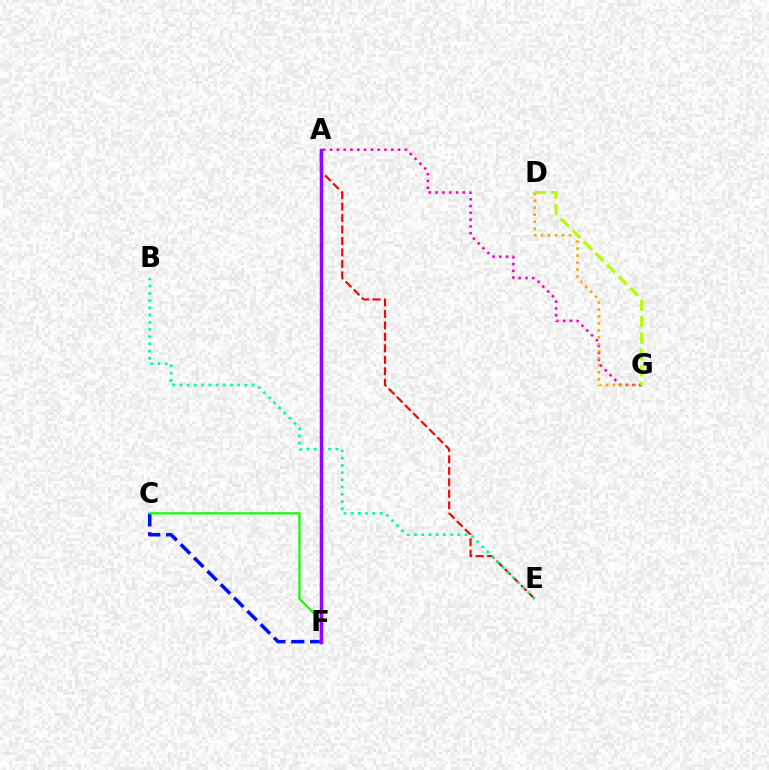{('C', 'F'): [{'color': '#0010ff', 'line_style': 'dashed', 'thickness': 2.56}, {'color': '#08ff00', 'line_style': 'solid', 'thickness': 1.57}], ('A', 'F'): [{'color': '#00b5ff', 'line_style': 'solid', 'thickness': 2.43}, {'color': '#9b00ff', 'line_style': 'solid', 'thickness': 2.36}], ('A', 'G'): [{'color': '#ff00bd', 'line_style': 'dotted', 'thickness': 1.84}], ('D', 'G'): [{'color': '#ffa500', 'line_style': 'dotted', 'thickness': 1.89}, {'color': '#b3ff00', 'line_style': 'dashed', 'thickness': 2.23}], ('A', 'E'): [{'color': '#ff0000', 'line_style': 'dashed', 'thickness': 1.56}], ('B', 'E'): [{'color': '#00ff9d', 'line_style': 'dotted', 'thickness': 1.96}]}